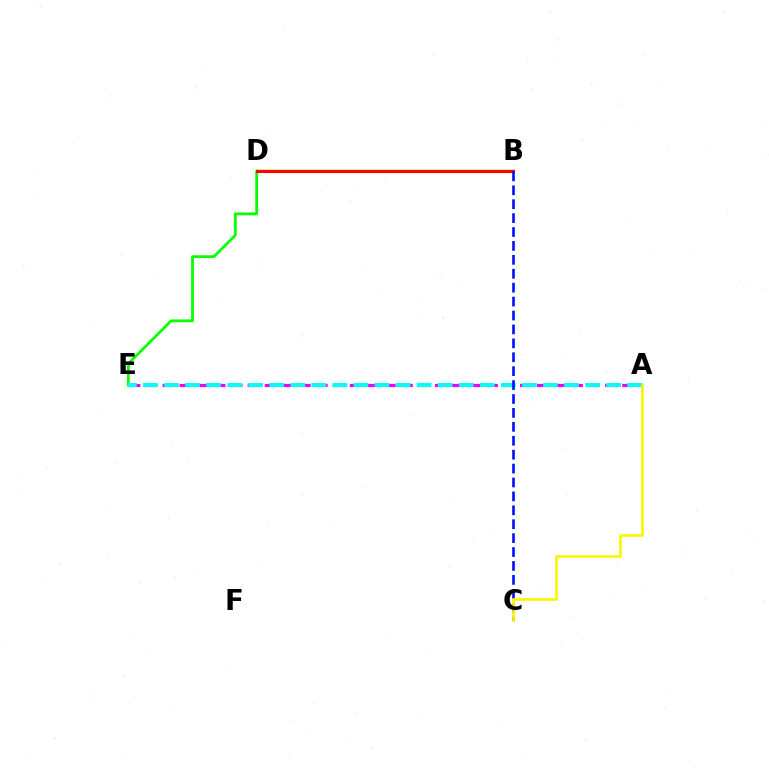{('B', 'E'): [{'color': '#08ff00', 'line_style': 'solid', 'thickness': 2.01}], ('B', 'D'): [{'color': '#ff0000', 'line_style': 'solid', 'thickness': 2.24}], ('A', 'E'): [{'color': '#ee00ff', 'line_style': 'dashed', 'thickness': 2.31}, {'color': '#00fff6', 'line_style': 'dashed', 'thickness': 2.86}], ('B', 'C'): [{'color': '#0010ff', 'line_style': 'dashed', 'thickness': 1.89}], ('A', 'C'): [{'color': '#fcf500', 'line_style': 'solid', 'thickness': 1.9}]}